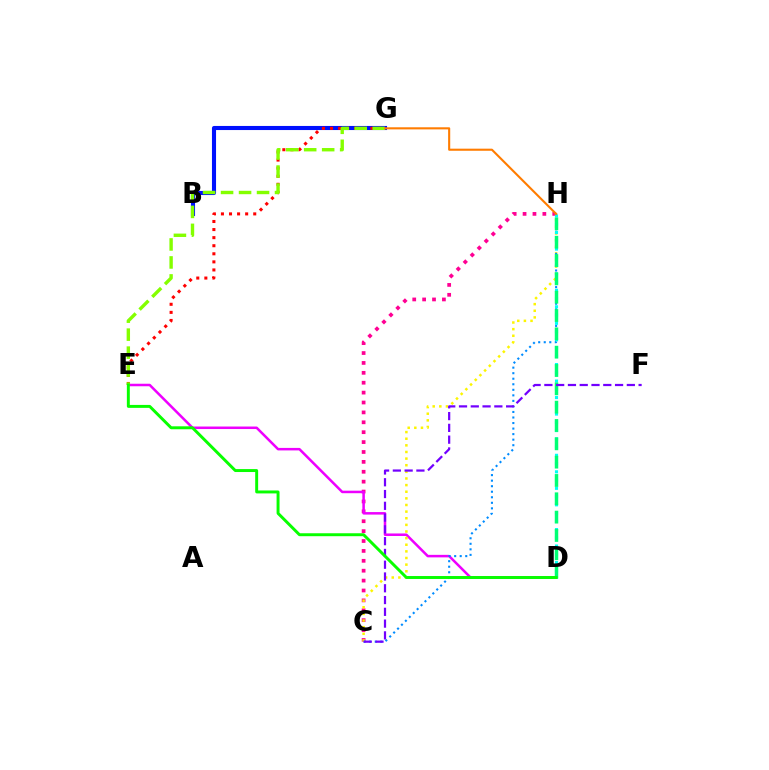{('B', 'G'): [{'color': '#0010ff', 'line_style': 'solid', 'thickness': 2.95}], ('C', 'H'): [{'color': '#ff0094', 'line_style': 'dotted', 'thickness': 2.69}, {'color': '#fcf500', 'line_style': 'dotted', 'thickness': 1.8}, {'color': '#008cff', 'line_style': 'dotted', 'thickness': 1.5}], ('D', 'E'): [{'color': '#ee00ff', 'line_style': 'solid', 'thickness': 1.81}, {'color': '#08ff00', 'line_style': 'solid', 'thickness': 2.12}], ('E', 'G'): [{'color': '#ff0000', 'line_style': 'dotted', 'thickness': 2.19}, {'color': '#84ff00', 'line_style': 'dashed', 'thickness': 2.44}], ('D', 'H'): [{'color': '#00fff6', 'line_style': 'dotted', 'thickness': 2.24}, {'color': '#00ff74', 'line_style': 'dashed', 'thickness': 2.49}], ('C', 'F'): [{'color': '#7200ff', 'line_style': 'dashed', 'thickness': 1.6}], ('G', 'H'): [{'color': '#ff7c00', 'line_style': 'solid', 'thickness': 1.51}]}